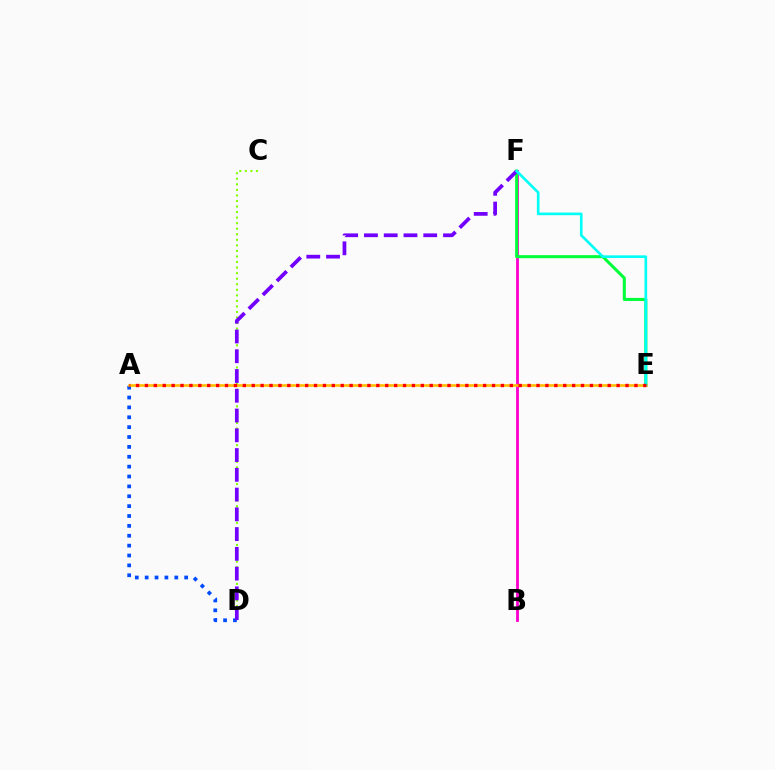{('A', 'D'): [{'color': '#004bff', 'line_style': 'dotted', 'thickness': 2.68}], ('C', 'D'): [{'color': '#84ff00', 'line_style': 'dotted', 'thickness': 1.51}], ('B', 'F'): [{'color': '#ff00cf', 'line_style': 'solid', 'thickness': 2.03}], ('E', 'F'): [{'color': '#00ff39', 'line_style': 'solid', 'thickness': 2.2}, {'color': '#00fff6', 'line_style': 'solid', 'thickness': 1.9}], ('D', 'F'): [{'color': '#7200ff', 'line_style': 'dashed', 'thickness': 2.68}], ('A', 'E'): [{'color': '#ffbd00', 'line_style': 'solid', 'thickness': 1.88}, {'color': '#ff0000', 'line_style': 'dotted', 'thickness': 2.42}]}